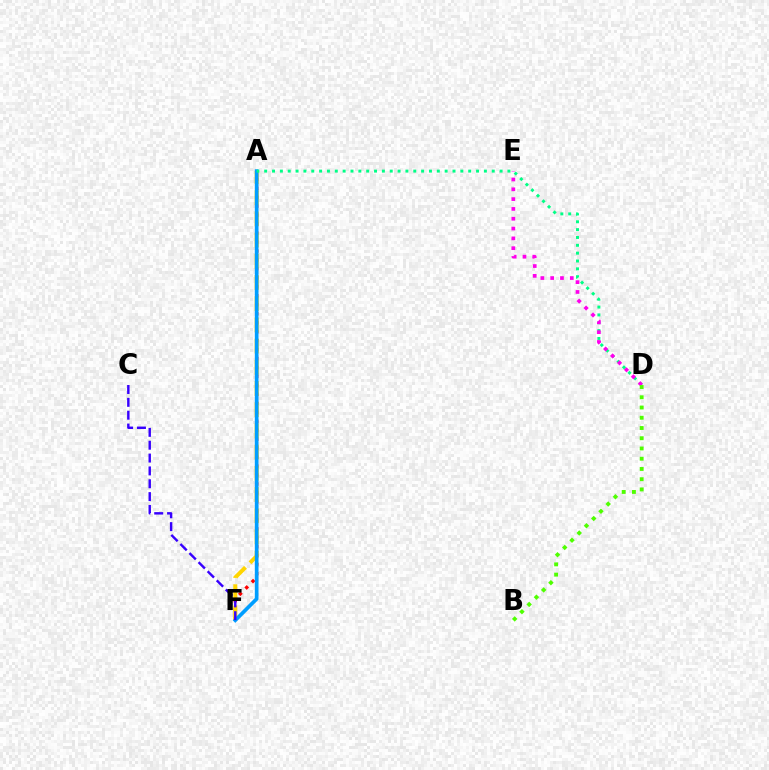{('A', 'F'): [{'color': '#ff0000', 'line_style': 'dotted', 'thickness': 2.44}, {'color': '#ffd500', 'line_style': 'dashed', 'thickness': 2.88}, {'color': '#009eff', 'line_style': 'solid', 'thickness': 2.66}], ('C', 'F'): [{'color': '#3700ff', 'line_style': 'dashed', 'thickness': 1.75}], ('A', 'D'): [{'color': '#00ff86', 'line_style': 'dotted', 'thickness': 2.13}], ('D', 'E'): [{'color': '#ff00ed', 'line_style': 'dotted', 'thickness': 2.67}], ('B', 'D'): [{'color': '#4fff00', 'line_style': 'dotted', 'thickness': 2.78}]}